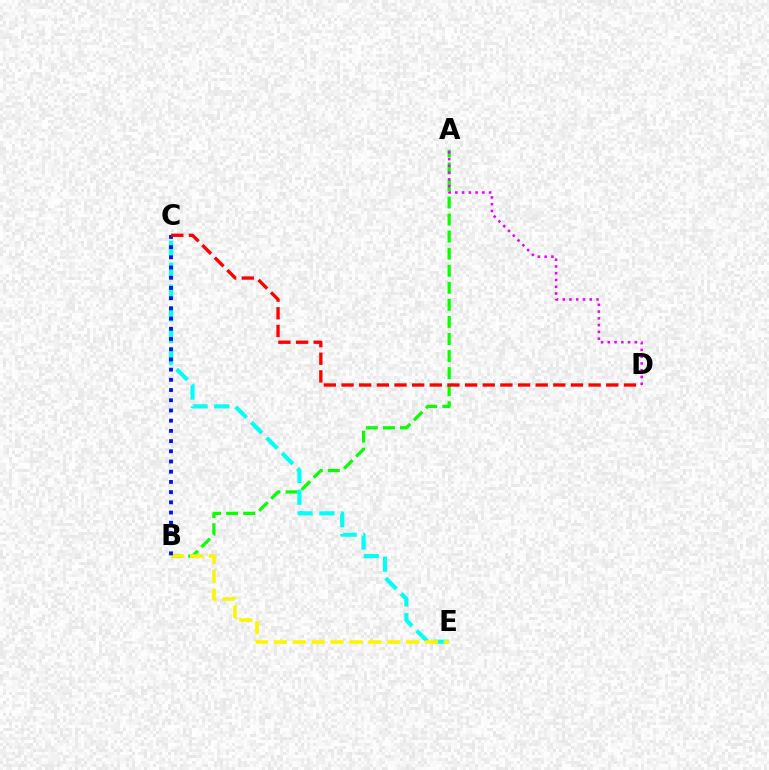{('A', 'B'): [{'color': '#08ff00', 'line_style': 'dashed', 'thickness': 2.32}], ('C', 'E'): [{'color': '#00fff6', 'line_style': 'dashed', 'thickness': 2.96}], ('B', 'E'): [{'color': '#fcf500', 'line_style': 'dashed', 'thickness': 2.57}], ('B', 'C'): [{'color': '#0010ff', 'line_style': 'dotted', 'thickness': 2.77}], ('A', 'D'): [{'color': '#ee00ff', 'line_style': 'dotted', 'thickness': 1.84}], ('C', 'D'): [{'color': '#ff0000', 'line_style': 'dashed', 'thickness': 2.4}]}